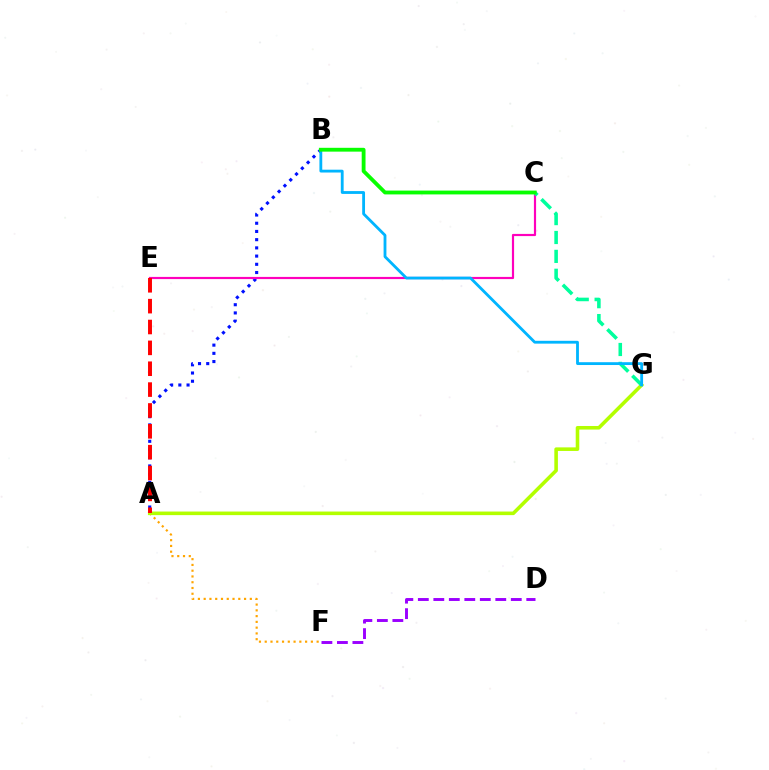{('A', 'F'): [{'color': '#ffa500', 'line_style': 'dotted', 'thickness': 1.57}], ('A', 'B'): [{'color': '#0010ff', 'line_style': 'dotted', 'thickness': 2.23}], ('A', 'G'): [{'color': '#b3ff00', 'line_style': 'solid', 'thickness': 2.58}], ('D', 'F'): [{'color': '#9b00ff', 'line_style': 'dashed', 'thickness': 2.1}], ('C', 'E'): [{'color': '#ff00bd', 'line_style': 'solid', 'thickness': 1.57}], ('C', 'G'): [{'color': '#00ff9d', 'line_style': 'dashed', 'thickness': 2.57}], ('A', 'E'): [{'color': '#ff0000', 'line_style': 'dashed', 'thickness': 2.83}], ('B', 'G'): [{'color': '#00b5ff', 'line_style': 'solid', 'thickness': 2.03}], ('B', 'C'): [{'color': '#08ff00', 'line_style': 'solid', 'thickness': 2.75}]}